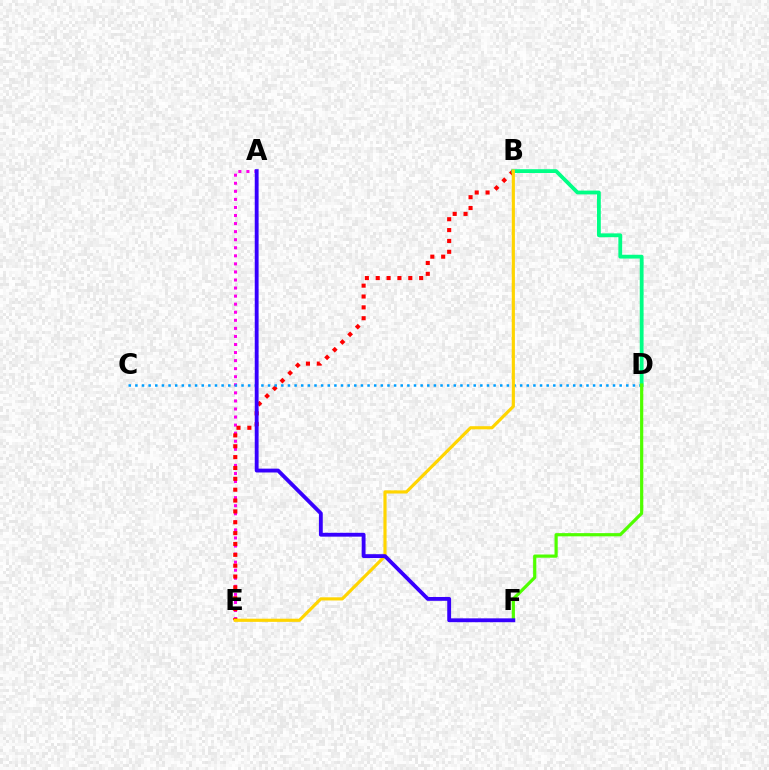{('A', 'E'): [{'color': '#ff00ed', 'line_style': 'dotted', 'thickness': 2.19}], ('B', 'E'): [{'color': '#ff0000', 'line_style': 'dotted', 'thickness': 2.95}, {'color': '#ffd500', 'line_style': 'solid', 'thickness': 2.28}], ('C', 'D'): [{'color': '#009eff', 'line_style': 'dotted', 'thickness': 1.8}], ('B', 'D'): [{'color': '#00ff86', 'line_style': 'solid', 'thickness': 2.75}], ('D', 'F'): [{'color': '#4fff00', 'line_style': 'solid', 'thickness': 2.3}], ('A', 'F'): [{'color': '#3700ff', 'line_style': 'solid', 'thickness': 2.77}]}